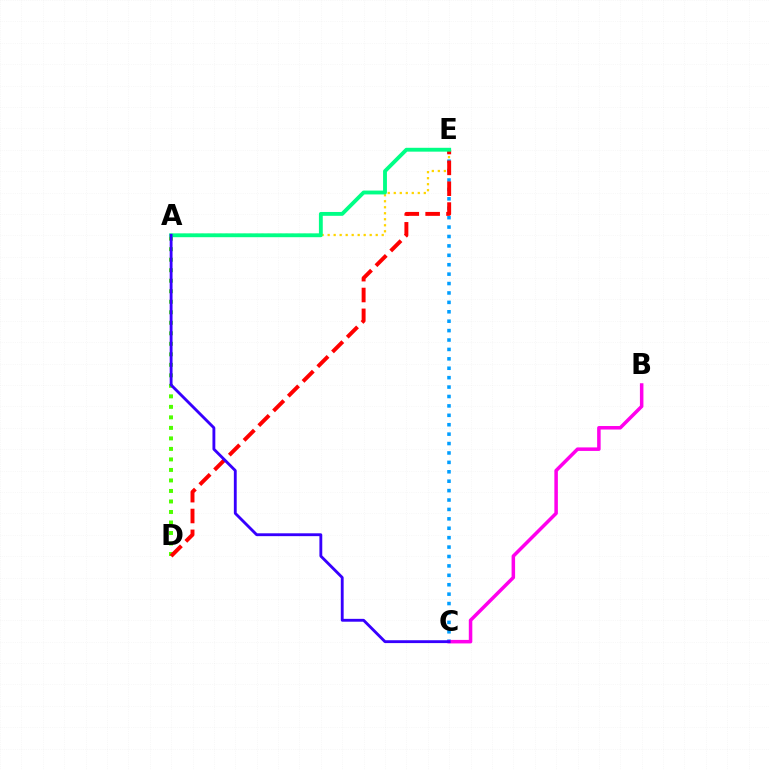{('C', 'E'): [{'color': '#009eff', 'line_style': 'dotted', 'thickness': 2.56}], ('A', 'E'): [{'color': '#ffd500', 'line_style': 'dotted', 'thickness': 1.63}, {'color': '#00ff86', 'line_style': 'solid', 'thickness': 2.78}], ('A', 'D'): [{'color': '#4fff00', 'line_style': 'dotted', 'thickness': 2.86}], ('D', 'E'): [{'color': '#ff0000', 'line_style': 'dashed', 'thickness': 2.83}], ('B', 'C'): [{'color': '#ff00ed', 'line_style': 'solid', 'thickness': 2.53}], ('A', 'C'): [{'color': '#3700ff', 'line_style': 'solid', 'thickness': 2.06}]}